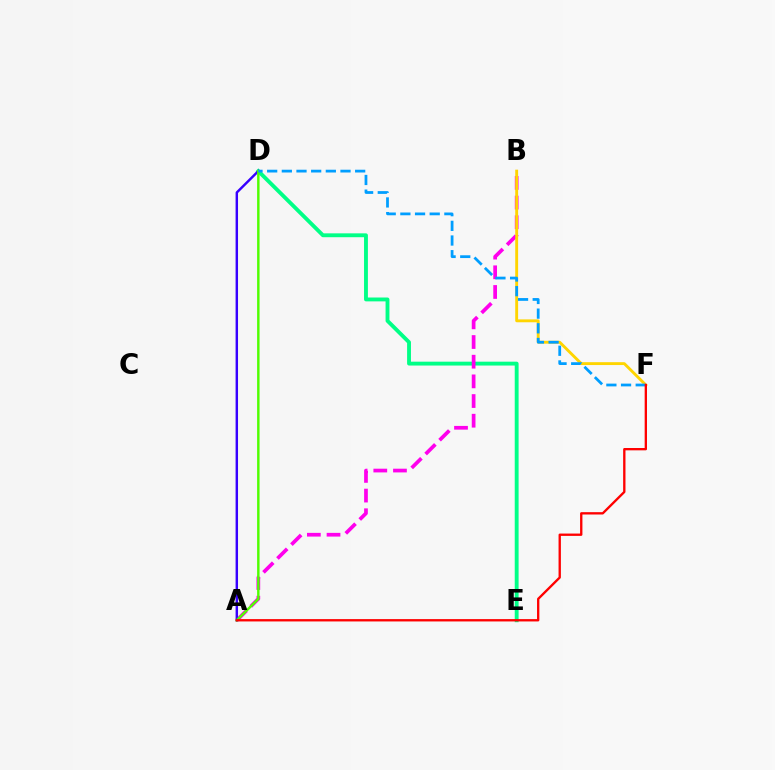{('D', 'E'): [{'color': '#00ff86', 'line_style': 'solid', 'thickness': 2.78}], ('A', 'B'): [{'color': '#ff00ed', 'line_style': 'dashed', 'thickness': 2.67}], ('B', 'F'): [{'color': '#ffd500', 'line_style': 'solid', 'thickness': 2.07}], ('A', 'D'): [{'color': '#3700ff', 'line_style': 'solid', 'thickness': 1.76}, {'color': '#4fff00', 'line_style': 'solid', 'thickness': 1.76}], ('D', 'F'): [{'color': '#009eff', 'line_style': 'dashed', 'thickness': 1.99}], ('A', 'F'): [{'color': '#ff0000', 'line_style': 'solid', 'thickness': 1.68}]}